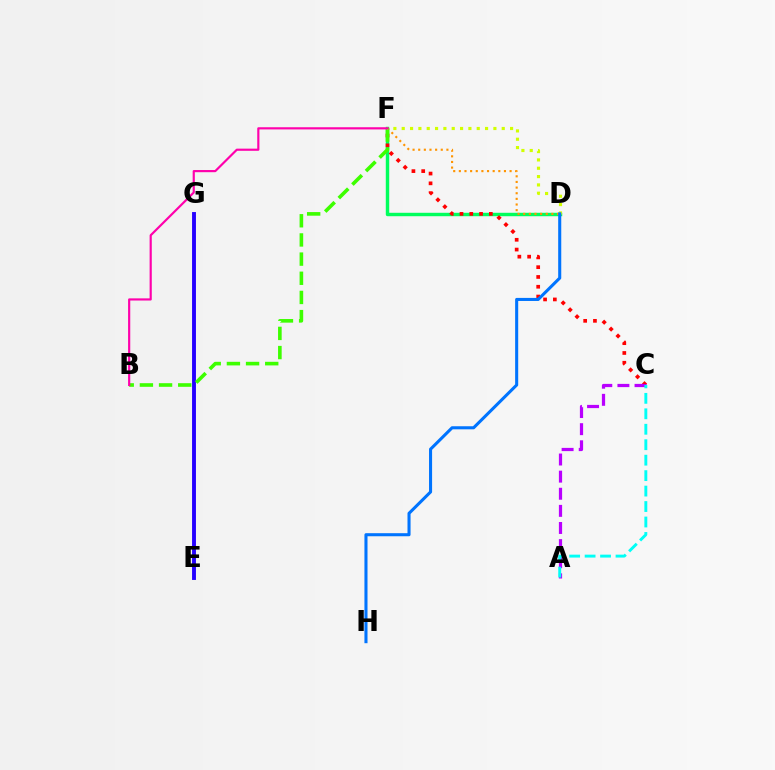{('E', 'G'): [{'color': '#2500ff', 'line_style': 'solid', 'thickness': 2.8}], ('D', 'F'): [{'color': '#00ff5c', 'line_style': 'solid', 'thickness': 2.47}, {'color': '#ff9400', 'line_style': 'dotted', 'thickness': 1.53}, {'color': '#d1ff00', 'line_style': 'dotted', 'thickness': 2.26}], ('C', 'F'): [{'color': '#ff0000', 'line_style': 'dotted', 'thickness': 2.66}], ('B', 'F'): [{'color': '#3dff00', 'line_style': 'dashed', 'thickness': 2.6}, {'color': '#ff00ac', 'line_style': 'solid', 'thickness': 1.56}], ('A', 'C'): [{'color': '#b900ff', 'line_style': 'dashed', 'thickness': 2.33}, {'color': '#00fff6', 'line_style': 'dashed', 'thickness': 2.1}], ('D', 'H'): [{'color': '#0074ff', 'line_style': 'solid', 'thickness': 2.21}]}